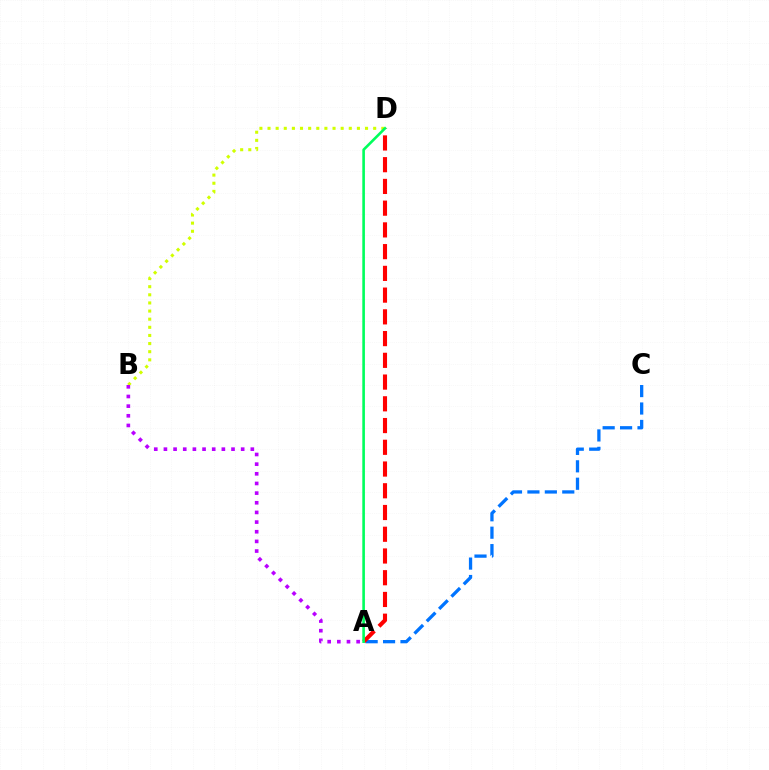{('B', 'D'): [{'color': '#d1ff00', 'line_style': 'dotted', 'thickness': 2.21}], ('A', 'C'): [{'color': '#0074ff', 'line_style': 'dashed', 'thickness': 2.37}], ('A', 'D'): [{'color': '#ff0000', 'line_style': 'dashed', 'thickness': 2.95}, {'color': '#00ff5c', 'line_style': 'solid', 'thickness': 1.88}], ('A', 'B'): [{'color': '#b900ff', 'line_style': 'dotted', 'thickness': 2.62}]}